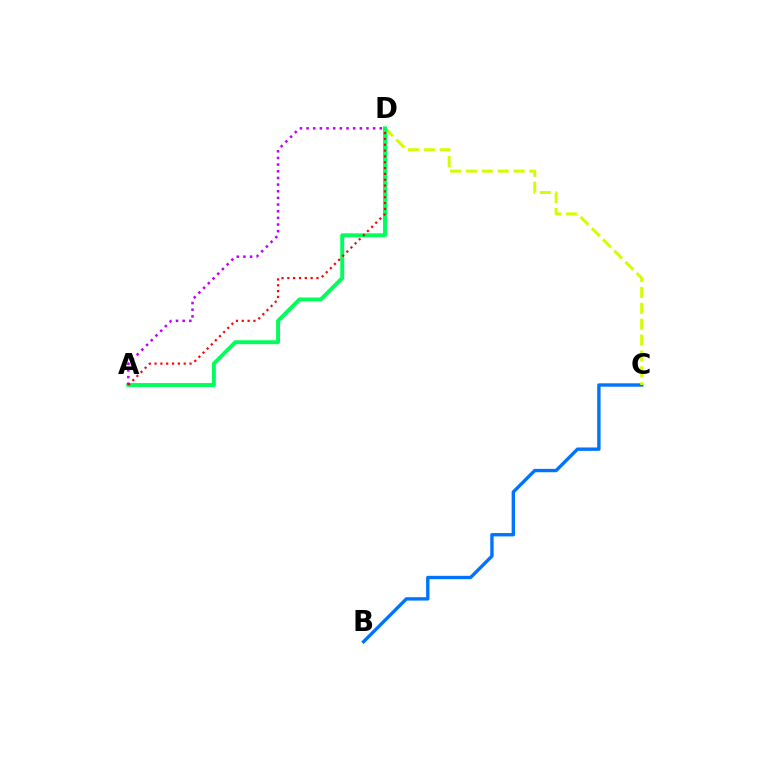{('B', 'C'): [{'color': '#0074ff', 'line_style': 'solid', 'thickness': 2.43}], ('C', 'D'): [{'color': '#d1ff00', 'line_style': 'dashed', 'thickness': 2.16}], ('A', 'D'): [{'color': '#00ff5c', 'line_style': 'solid', 'thickness': 2.82}, {'color': '#b900ff', 'line_style': 'dotted', 'thickness': 1.81}, {'color': '#ff0000', 'line_style': 'dotted', 'thickness': 1.58}]}